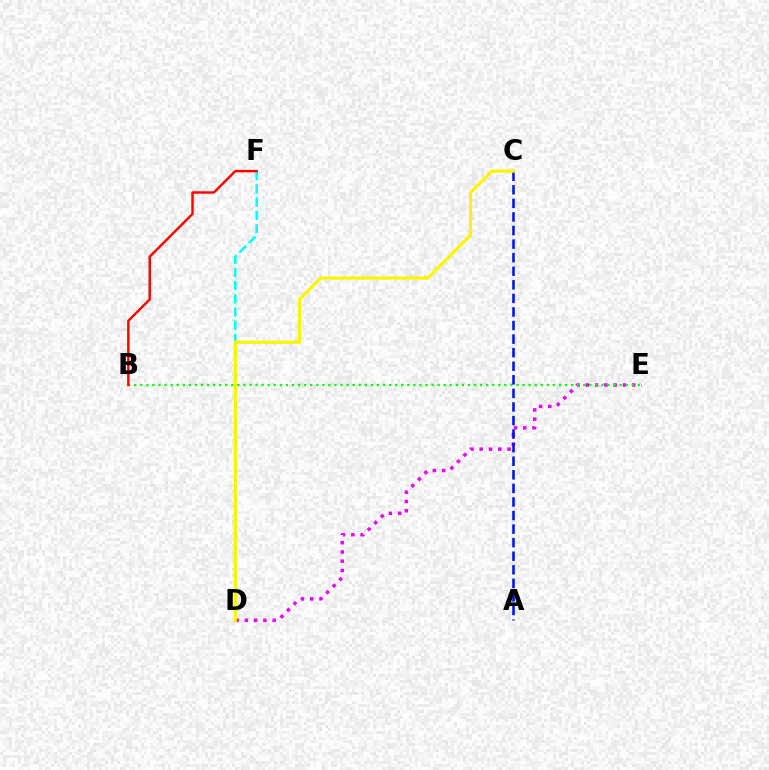{('D', 'F'): [{'color': '#00fff6', 'line_style': 'dashed', 'thickness': 1.79}], ('D', 'E'): [{'color': '#ee00ff', 'line_style': 'dotted', 'thickness': 2.52}], ('B', 'E'): [{'color': '#08ff00', 'line_style': 'dotted', 'thickness': 1.65}], ('A', 'C'): [{'color': '#0010ff', 'line_style': 'dashed', 'thickness': 1.84}], ('B', 'F'): [{'color': '#ff0000', 'line_style': 'solid', 'thickness': 1.74}], ('C', 'D'): [{'color': '#fcf500', 'line_style': 'solid', 'thickness': 2.29}]}